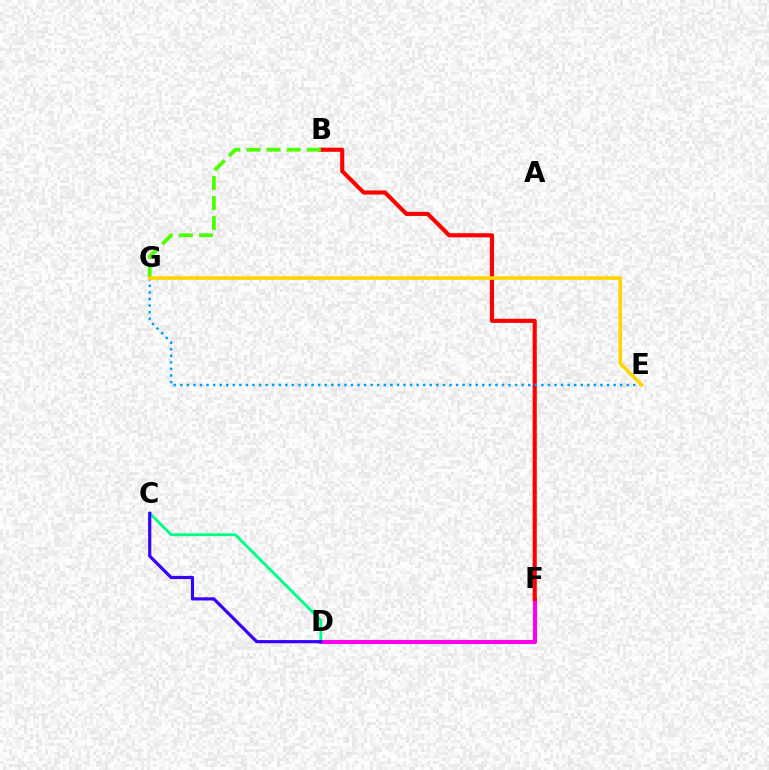{('D', 'F'): [{'color': '#ff00ed', 'line_style': 'solid', 'thickness': 2.93}], ('B', 'F'): [{'color': '#ff0000', 'line_style': 'solid', 'thickness': 2.97}], ('E', 'G'): [{'color': '#009eff', 'line_style': 'dotted', 'thickness': 1.78}, {'color': '#ffd500', 'line_style': 'solid', 'thickness': 2.59}], ('C', 'D'): [{'color': '#00ff86', 'line_style': 'solid', 'thickness': 2.05}, {'color': '#3700ff', 'line_style': 'solid', 'thickness': 2.28}], ('B', 'G'): [{'color': '#4fff00', 'line_style': 'dashed', 'thickness': 2.73}]}